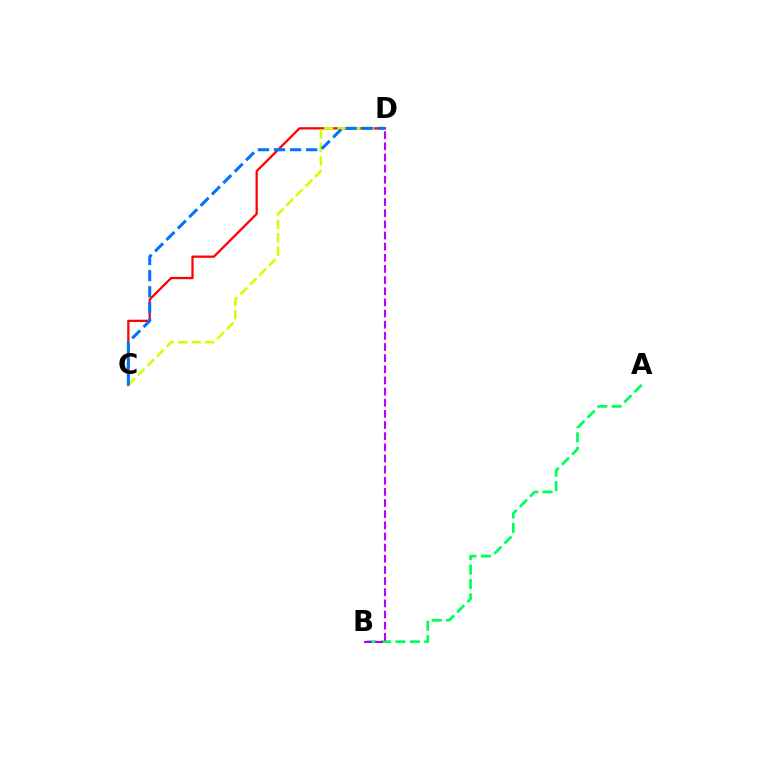{('C', 'D'): [{'color': '#ff0000', 'line_style': 'solid', 'thickness': 1.64}, {'color': '#d1ff00', 'line_style': 'dashed', 'thickness': 1.83}, {'color': '#0074ff', 'line_style': 'dashed', 'thickness': 2.19}], ('A', 'B'): [{'color': '#00ff5c', 'line_style': 'dashed', 'thickness': 1.96}], ('B', 'D'): [{'color': '#b900ff', 'line_style': 'dashed', 'thickness': 1.51}]}